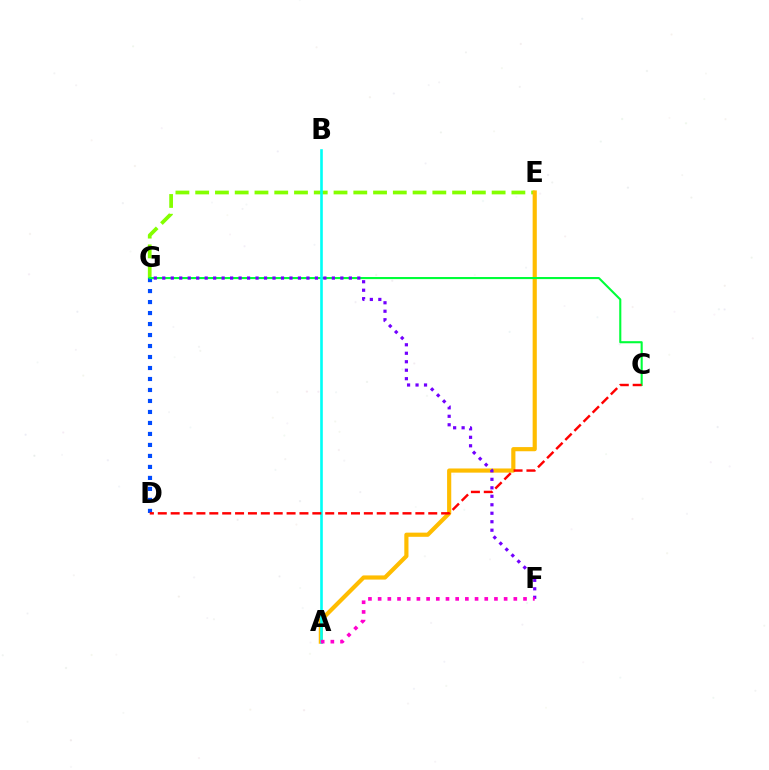{('E', 'G'): [{'color': '#84ff00', 'line_style': 'dashed', 'thickness': 2.68}], ('A', 'E'): [{'color': '#ffbd00', 'line_style': 'solid', 'thickness': 3.0}], ('D', 'G'): [{'color': '#004bff', 'line_style': 'dotted', 'thickness': 2.99}], ('C', 'G'): [{'color': '#00ff39', 'line_style': 'solid', 'thickness': 1.51}], ('A', 'B'): [{'color': '#00fff6', 'line_style': 'solid', 'thickness': 1.89}], ('C', 'D'): [{'color': '#ff0000', 'line_style': 'dashed', 'thickness': 1.75}], ('F', 'G'): [{'color': '#7200ff', 'line_style': 'dotted', 'thickness': 2.3}], ('A', 'F'): [{'color': '#ff00cf', 'line_style': 'dotted', 'thickness': 2.63}]}